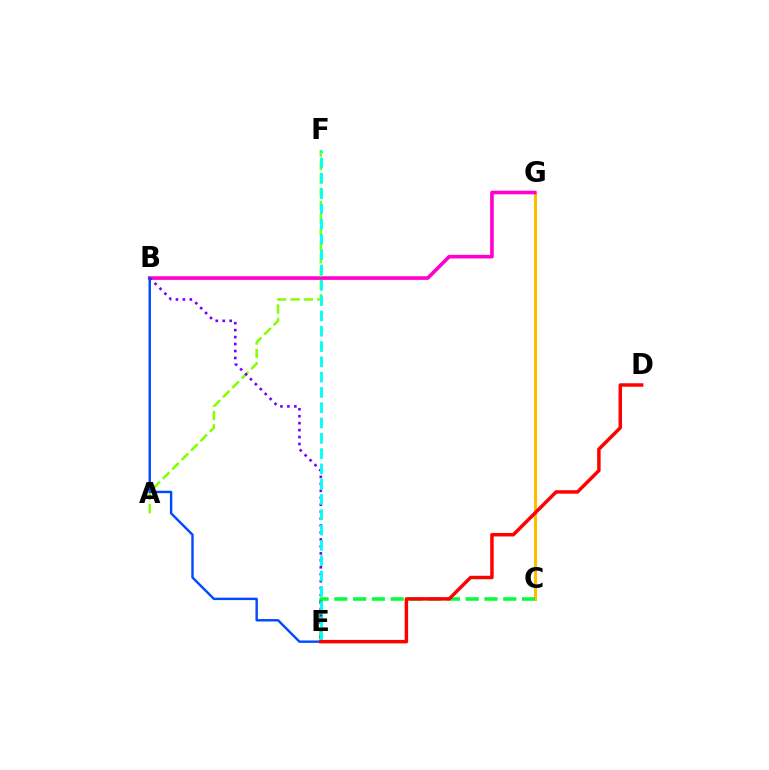{('C', 'G'): [{'color': '#ffbd00', 'line_style': 'solid', 'thickness': 2.21}], ('B', 'G'): [{'color': '#ff00cf', 'line_style': 'solid', 'thickness': 2.61}], ('A', 'F'): [{'color': '#84ff00', 'line_style': 'dashed', 'thickness': 1.81}], ('C', 'E'): [{'color': '#00ff39', 'line_style': 'dashed', 'thickness': 2.55}], ('B', 'E'): [{'color': '#7200ff', 'line_style': 'dotted', 'thickness': 1.89}, {'color': '#004bff', 'line_style': 'solid', 'thickness': 1.75}], ('E', 'F'): [{'color': '#00fff6', 'line_style': 'dashed', 'thickness': 2.08}], ('D', 'E'): [{'color': '#ff0000', 'line_style': 'solid', 'thickness': 2.5}]}